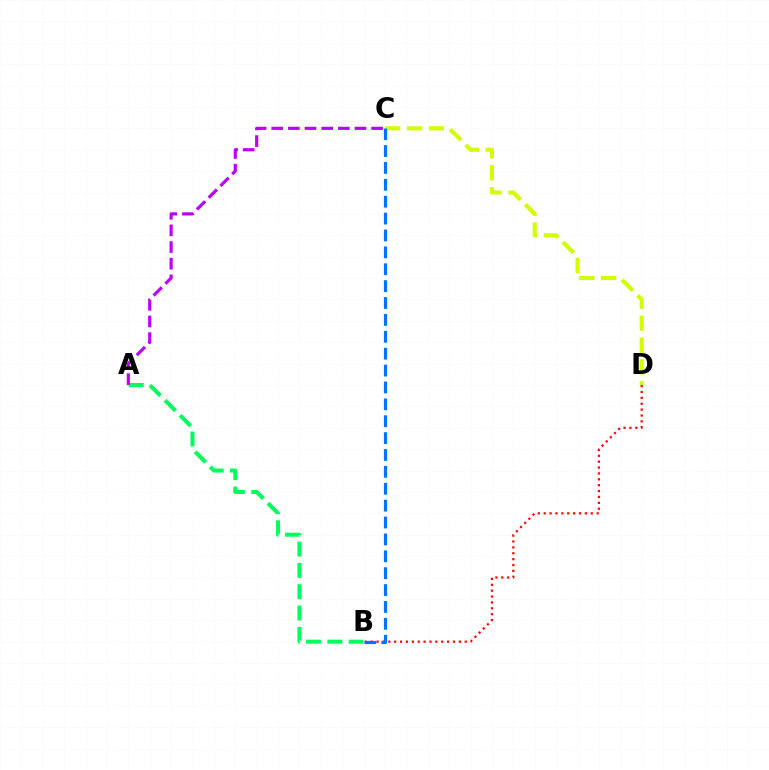{('A', 'B'): [{'color': '#00ff5c', 'line_style': 'dashed', 'thickness': 2.9}], ('B', 'D'): [{'color': '#ff0000', 'line_style': 'dotted', 'thickness': 1.6}], ('A', 'C'): [{'color': '#b900ff', 'line_style': 'dashed', 'thickness': 2.26}], ('C', 'D'): [{'color': '#d1ff00', 'line_style': 'dashed', 'thickness': 2.97}], ('B', 'C'): [{'color': '#0074ff', 'line_style': 'dashed', 'thickness': 2.29}]}